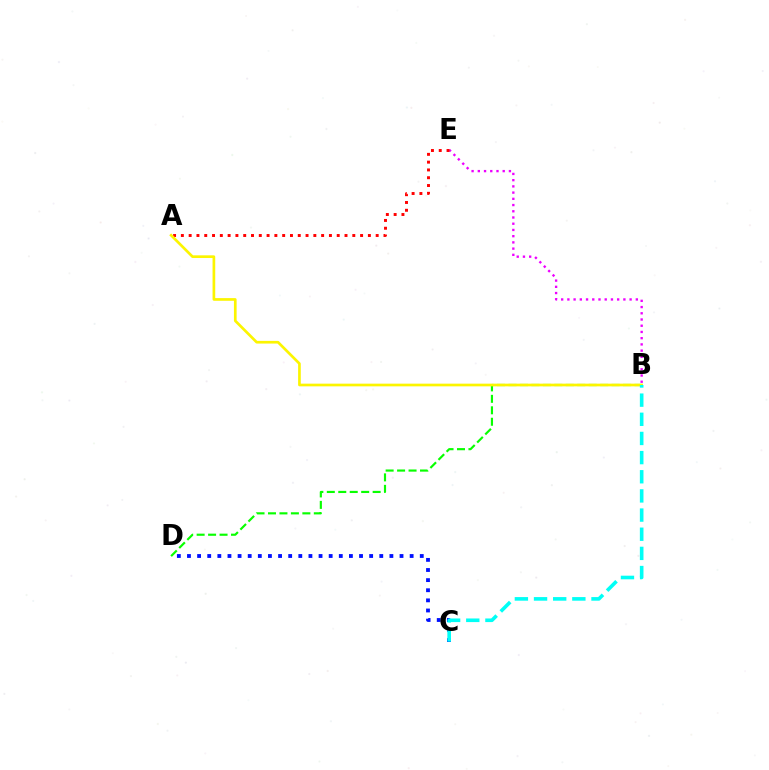{('B', 'E'): [{'color': '#ee00ff', 'line_style': 'dotted', 'thickness': 1.69}], ('C', 'D'): [{'color': '#0010ff', 'line_style': 'dotted', 'thickness': 2.75}], ('A', 'E'): [{'color': '#ff0000', 'line_style': 'dotted', 'thickness': 2.12}], ('B', 'D'): [{'color': '#08ff00', 'line_style': 'dashed', 'thickness': 1.56}], ('A', 'B'): [{'color': '#fcf500', 'line_style': 'solid', 'thickness': 1.93}], ('B', 'C'): [{'color': '#00fff6', 'line_style': 'dashed', 'thickness': 2.6}]}